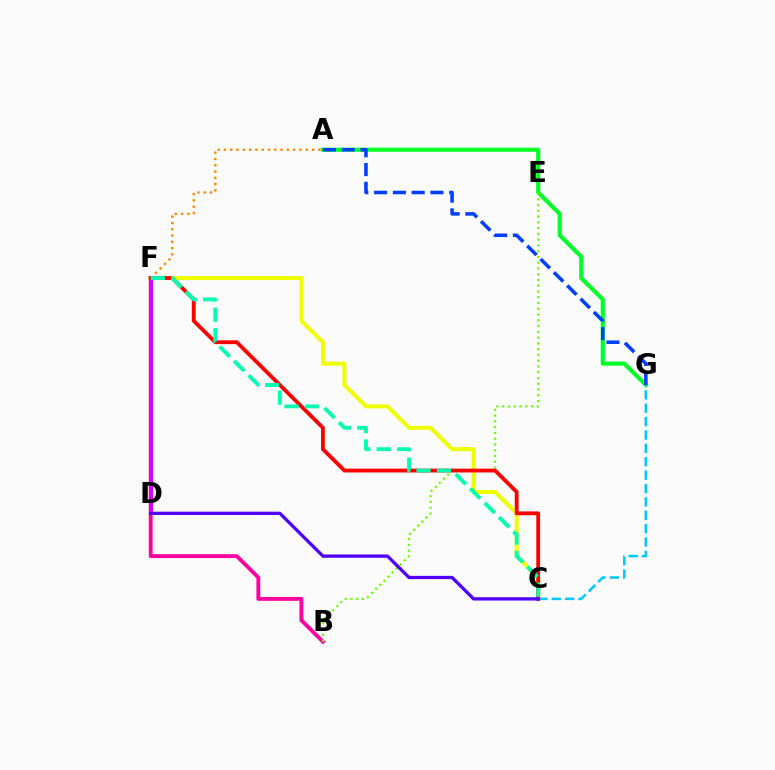{('A', 'F'): [{'color': '#ff8800', 'line_style': 'dotted', 'thickness': 1.71}], ('B', 'F'): [{'color': '#ff00a0', 'line_style': 'solid', 'thickness': 2.78}], ('D', 'F'): [{'color': '#d600ff', 'line_style': 'solid', 'thickness': 2.13}], ('A', 'G'): [{'color': '#00ff27', 'line_style': 'solid', 'thickness': 2.96}, {'color': '#003fff', 'line_style': 'dashed', 'thickness': 2.55}], ('C', 'G'): [{'color': '#00c7ff', 'line_style': 'dashed', 'thickness': 1.82}], ('C', 'F'): [{'color': '#eeff00', 'line_style': 'solid', 'thickness': 2.87}, {'color': '#ff0000', 'line_style': 'solid', 'thickness': 2.75}, {'color': '#00ffaf', 'line_style': 'dashed', 'thickness': 2.77}], ('B', 'E'): [{'color': '#66ff00', 'line_style': 'dotted', 'thickness': 1.57}], ('C', 'D'): [{'color': '#4f00ff', 'line_style': 'solid', 'thickness': 2.37}]}